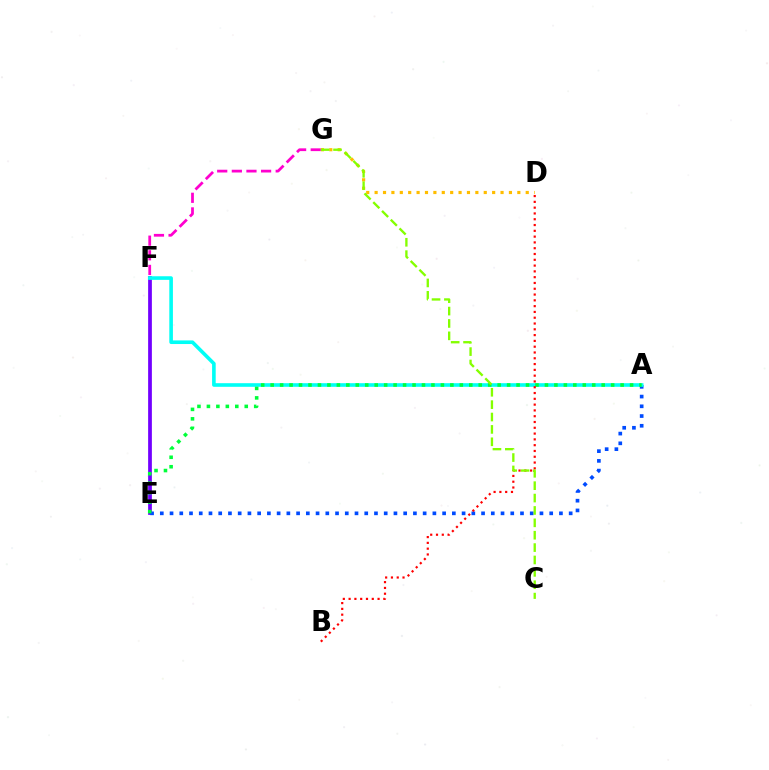{('E', 'F'): [{'color': '#7200ff', 'line_style': 'solid', 'thickness': 2.69}], ('D', 'G'): [{'color': '#ffbd00', 'line_style': 'dotted', 'thickness': 2.28}], ('A', 'E'): [{'color': '#004bff', 'line_style': 'dotted', 'thickness': 2.64}, {'color': '#00ff39', 'line_style': 'dotted', 'thickness': 2.57}], ('A', 'F'): [{'color': '#00fff6', 'line_style': 'solid', 'thickness': 2.6}], ('F', 'G'): [{'color': '#ff00cf', 'line_style': 'dashed', 'thickness': 1.99}], ('B', 'D'): [{'color': '#ff0000', 'line_style': 'dotted', 'thickness': 1.57}], ('C', 'G'): [{'color': '#84ff00', 'line_style': 'dashed', 'thickness': 1.68}]}